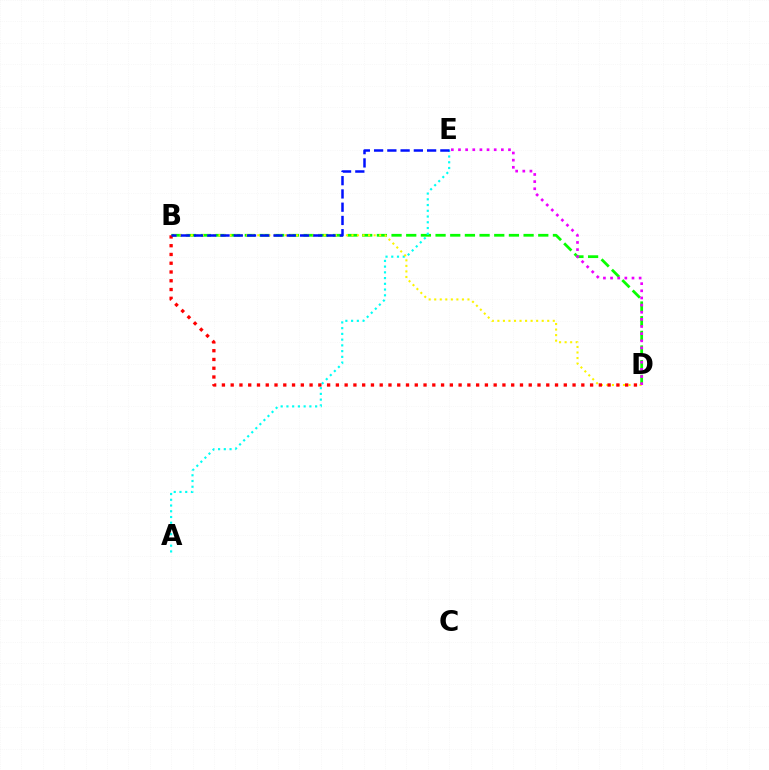{('B', 'D'): [{'color': '#08ff00', 'line_style': 'dashed', 'thickness': 1.99}, {'color': '#fcf500', 'line_style': 'dotted', 'thickness': 1.51}, {'color': '#ff0000', 'line_style': 'dotted', 'thickness': 2.38}], ('A', 'E'): [{'color': '#00fff6', 'line_style': 'dotted', 'thickness': 1.56}], ('D', 'E'): [{'color': '#ee00ff', 'line_style': 'dotted', 'thickness': 1.94}], ('B', 'E'): [{'color': '#0010ff', 'line_style': 'dashed', 'thickness': 1.8}]}